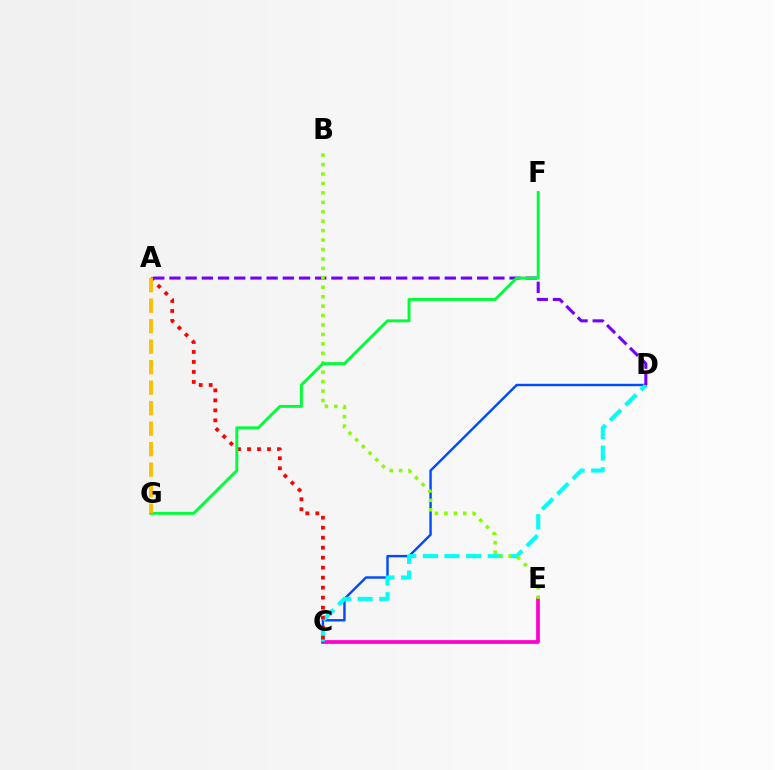{('C', 'E'): [{'color': '#ff00cf', 'line_style': 'solid', 'thickness': 2.67}], ('C', 'D'): [{'color': '#004bff', 'line_style': 'solid', 'thickness': 1.74}, {'color': '#00fff6', 'line_style': 'dashed', 'thickness': 2.94}], ('A', 'C'): [{'color': '#ff0000', 'line_style': 'dotted', 'thickness': 2.71}], ('A', 'D'): [{'color': '#7200ff', 'line_style': 'dashed', 'thickness': 2.2}], ('B', 'E'): [{'color': '#84ff00', 'line_style': 'dotted', 'thickness': 2.56}], ('F', 'G'): [{'color': '#00ff39', 'line_style': 'solid', 'thickness': 2.1}], ('A', 'G'): [{'color': '#ffbd00', 'line_style': 'dashed', 'thickness': 2.79}]}